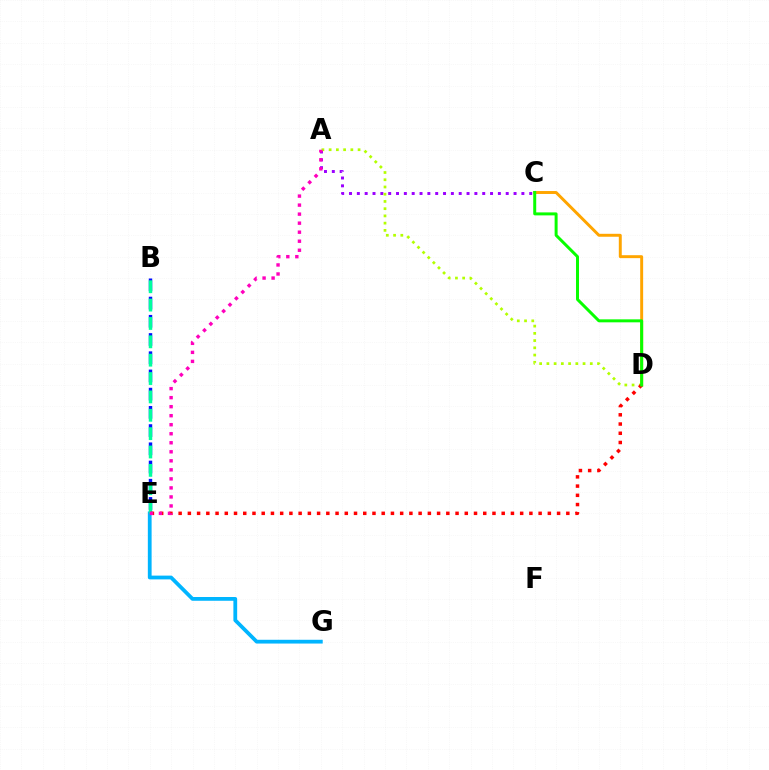{('C', 'D'): [{'color': '#ffa500', 'line_style': 'solid', 'thickness': 2.12}, {'color': '#08ff00', 'line_style': 'solid', 'thickness': 2.15}], ('E', 'G'): [{'color': '#00b5ff', 'line_style': 'solid', 'thickness': 2.72}], ('B', 'E'): [{'color': '#0010ff', 'line_style': 'dashed', 'thickness': 2.47}, {'color': '#00ff9d', 'line_style': 'dashed', 'thickness': 2.49}], ('A', 'C'): [{'color': '#9b00ff', 'line_style': 'dotted', 'thickness': 2.13}], ('A', 'D'): [{'color': '#b3ff00', 'line_style': 'dotted', 'thickness': 1.97}], ('D', 'E'): [{'color': '#ff0000', 'line_style': 'dotted', 'thickness': 2.51}], ('A', 'E'): [{'color': '#ff00bd', 'line_style': 'dotted', 'thickness': 2.45}]}